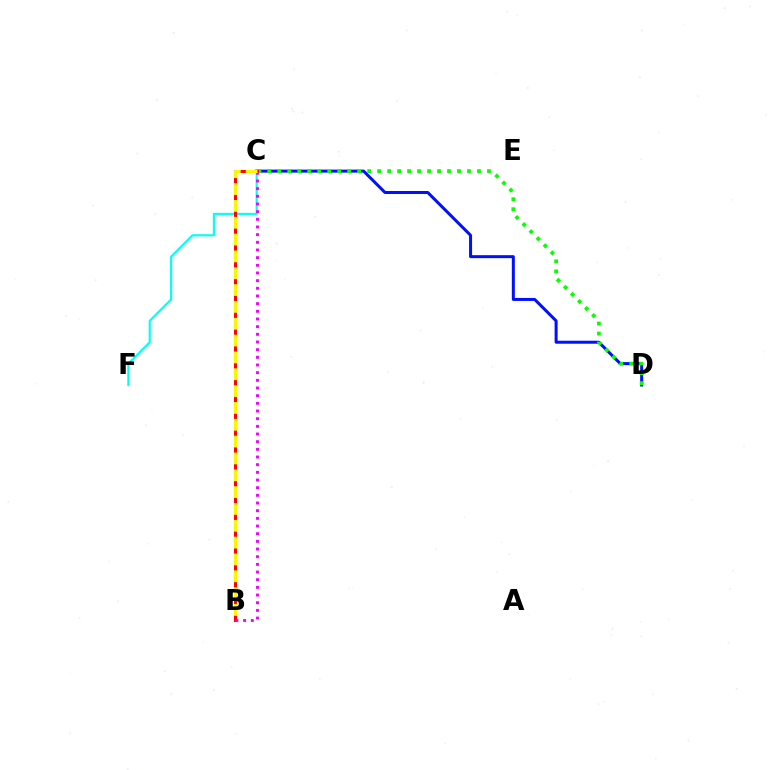{('C', 'D'): [{'color': '#0010ff', 'line_style': 'solid', 'thickness': 2.16}, {'color': '#08ff00', 'line_style': 'dotted', 'thickness': 2.71}], ('C', 'F'): [{'color': '#00fff6', 'line_style': 'solid', 'thickness': 1.52}], ('B', 'C'): [{'color': '#ff0000', 'line_style': 'solid', 'thickness': 2.14}, {'color': '#ee00ff', 'line_style': 'dotted', 'thickness': 2.08}, {'color': '#fcf500', 'line_style': 'dashed', 'thickness': 2.29}]}